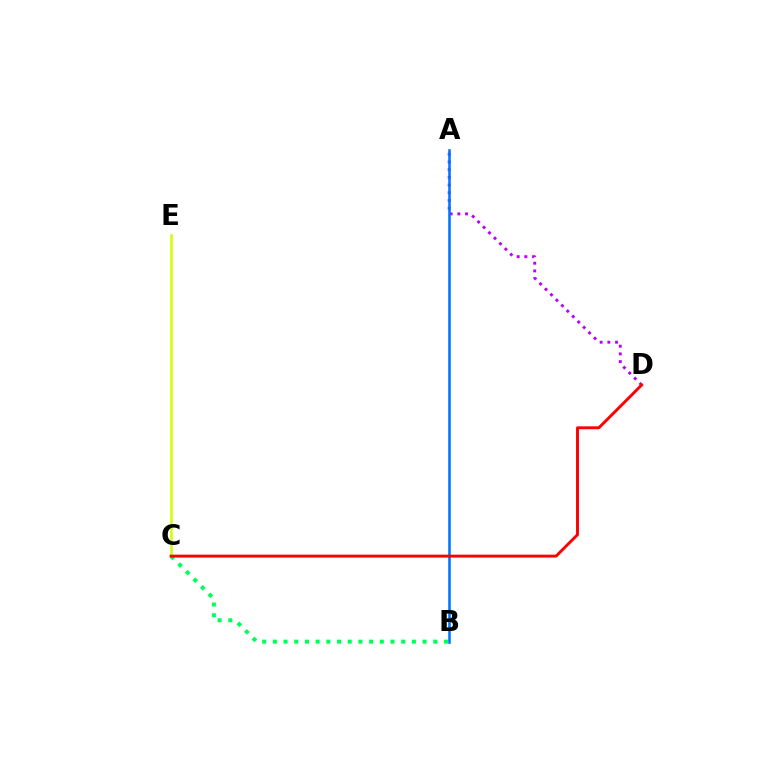{('C', 'E'): [{'color': '#d1ff00', 'line_style': 'solid', 'thickness': 1.83}], ('A', 'D'): [{'color': '#b900ff', 'line_style': 'dotted', 'thickness': 2.09}], ('A', 'B'): [{'color': '#0074ff', 'line_style': 'solid', 'thickness': 1.84}], ('B', 'C'): [{'color': '#00ff5c', 'line_style': 'dotted', 'thickness': 2.91}], ('C', 'D'): [{'color': '#ff0000', 'line_style': 'solid', 'thickness': 2.1}]}